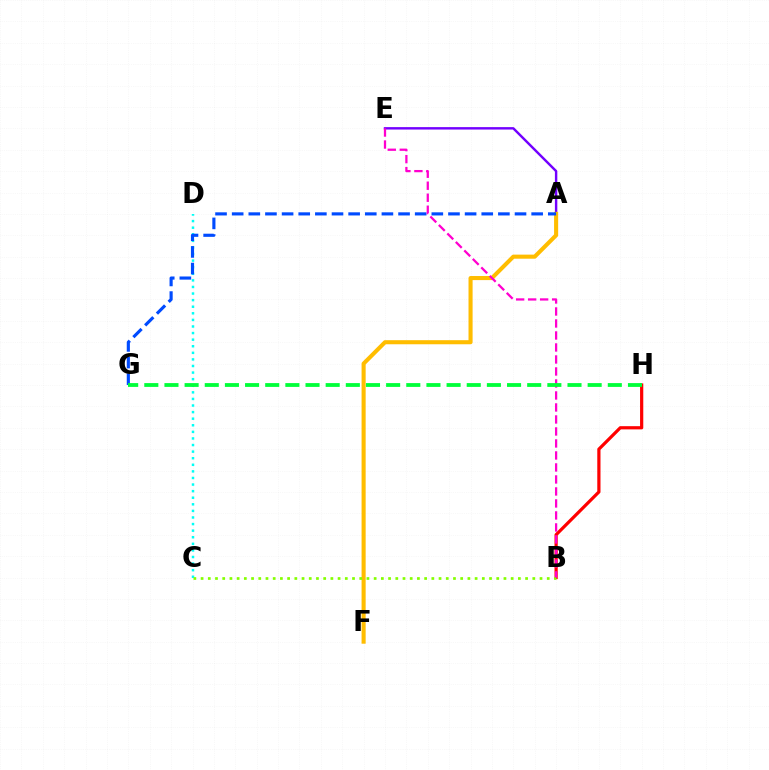{('B', 'H'): [{'color': '#ff0000', 'line_style': 'solid', 'thickness': 2.31}], ('A', 'E'): [{'color': '#7200ff', 'line_style': 'solid', 'thickness': 1.75}], ('C', 'D'): [{'color': '#00fff6', 'line_style': 'dotted', 'thickness': 1.79}], ('A', 'F'): [{'color': '#ffbd00', 'line_style': 'solid', 'thickness': 2.94}], ('A', 'G'): [{'color': '#004bff', 'line_style': 'dashed', 'thickness': 2.26}], ('B', 'C'): [{'color': '#84ff00', 'line_style': 'dotted', 'thickness': 1.96}], ('B', 'E'): [{'color': '#ff00cf', 'line_style': 'dashed', 'thickness': 1.63}], ('G', 'H'): [{'color': '#00ff39', 'line_style': 'dashed', 'thickness': 2.74}]}